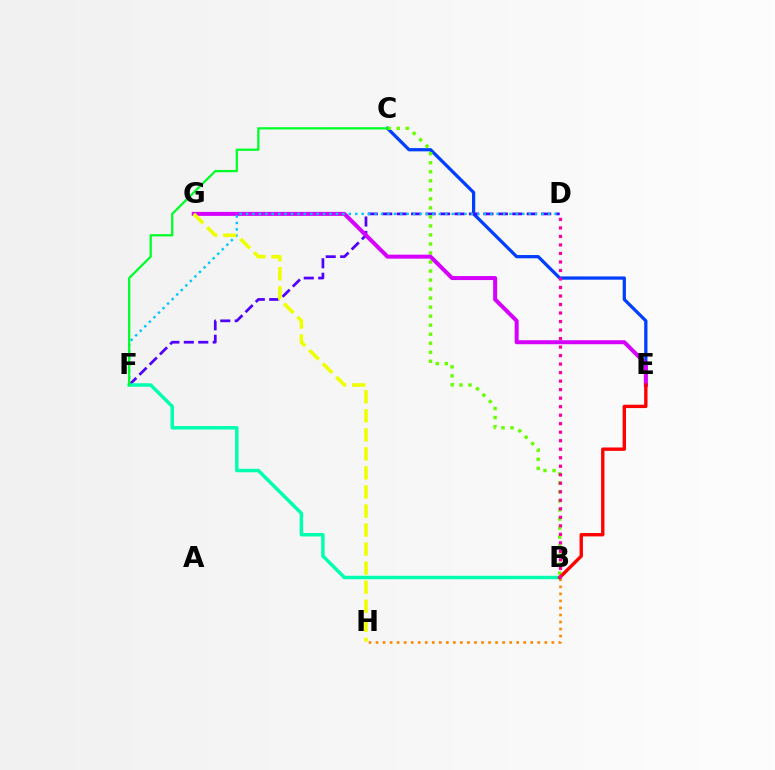{('C', 'E'): [{'color': '#003fff', 'line_style': 'solid', 'thickness': 2.34}], ('D', 'F'): [{'color': '#4f00ff', 'line_style': 'dashed', 'thickness': 1.96}, {'color': '#00c7ff', 'line_style': 'dotted', 'thickness': 1.75}], ('B', 'C'): [{'color': '#66ff00', 'line_style': 'dotted', 'thickness': 2.45}], ('B', 'H'): [{'color': '#ff8800', 'line_style': 'dotted', 'thickness': 1.91}], ('E', 'G'): [{'color': '#d600ff', 'line_style': 'solid', 'thickness': 2.88}], ('B', 'F'): [{'color': '#00ffaf', 'line_style': 'solid', 'thickness': 2.5}], ('B', 'E'): [{'color': '#ff0000', 'line_style': 'solid', 'thickness': 2.42}], ('G', 'H'): [{'color': '#eeff00', 'line_style': 'dashed', 'thickness': 2.59}], ('B', 'D'): [{'color': '#ff00a0', 'line_style': 'dotted', 'thickness': 2.31}], ('C', 'F'): [{'color': '#00ff27', 'line_style': 'solid', 'thickness': 1.63}]}